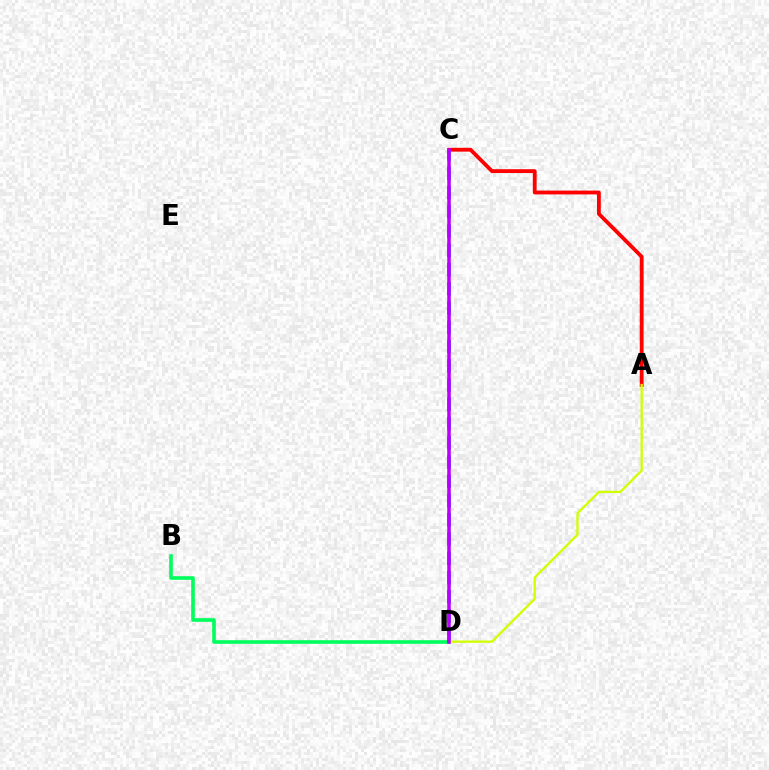{('A', 'C'): [{'color': '#ff0000', 'line_style': 'solid', 'thickness': 2.75}], ('B', 'D'): [{'color': '#00ff5c', 'line_style': 'solid', 'thickness': 2.61}], ('C', 'D'): [{'color': '#0074ff', 'line_style': 'dashed', 'thickness': 2.61}, {'color': '#b900ff', 'line_style': 'solid', 'thickness': 2.53}], ('A', 'D'): [{'color': '#d1ff00', 'line_style': 'solid', 'thickness': 1.66}]}